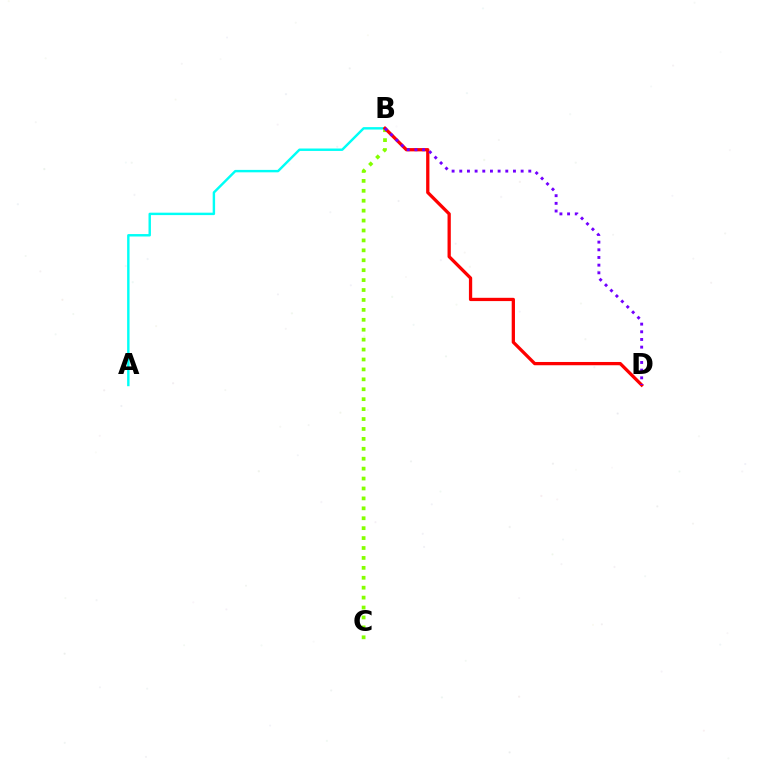{('A', 'B'): [{'color': '#00fff6', 'line_style': 'solid', 'thickness': 1.75}], ('B', 'C'): [{'color': '#84ff00', 'line_style': 'dotted', 'thickness': 2.7}], ('B', 'D'): [{'color': '#ff0000', 'line_style': 'solid', 'thickness': 2.36}, {'color': '#7200ff', 'line_style': 'dotted', 'thickness': 2.08}]}